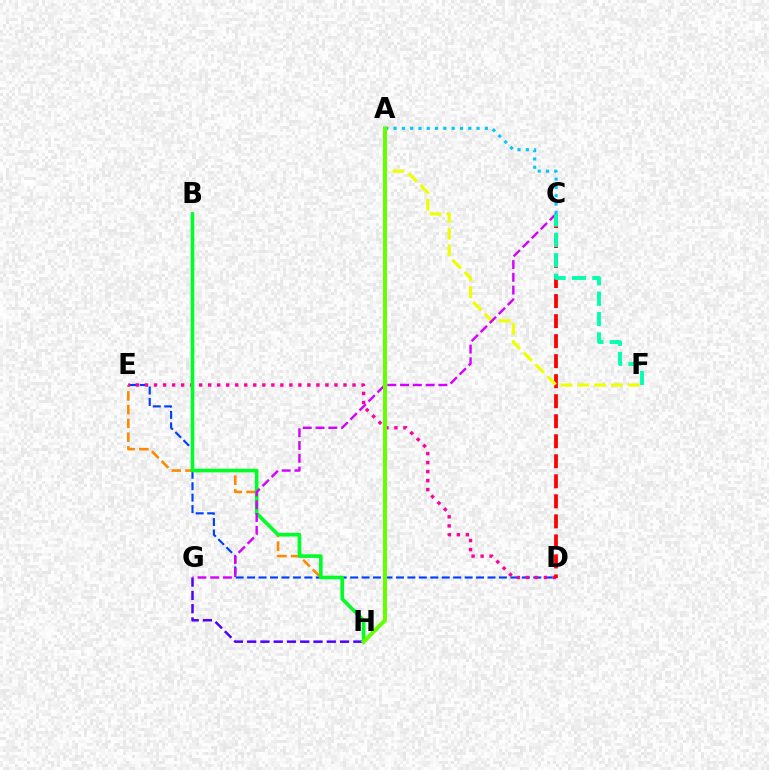{('D', 'E'): [{'color': '#003fff', 'line_style': 'dashed', 'thickness': 1.56}, {'color': '#ff00a0', 'line_style': 'dotted', 'thickness': 2.45}], ('E', 'H'): [{'color': '#ff8800', 'line_style': 'dashed', 'thickness': 1.87}], ('C', 'D'): [{'color': '#ff0000', 'line_style': 'dashed', 'thickness': 2.72}], ('B', 'H'): [{'color': '#00ff27', 'line_style': 'solid', 'thickness': 2.61}], ('G', 'H'): [{'color': '#4f00ff', 'line_style': 'dashed', 'thickness': 1.8}], ('A', 'F'): [{'color': '#eeff00', 'line_style': 'dashed', 'thickness': 2.28}], ('A', 'C'): [{'color': '#00c7ff', 'line_style': 'dotted', 'thickness': 2.26}], ('C', 'G'): [{'color': '#d600ff', 'line_style': 'dashed', 'thickness': 1.74}], ('A', 'H'): [{'color': '#66ff00', 'line_style': 'solid', 'thickness': 2.86}], ('C', 'F'): [{'color': '#00ffaf', 'line_style': 'dashed', 'thickness': 2.77}]}